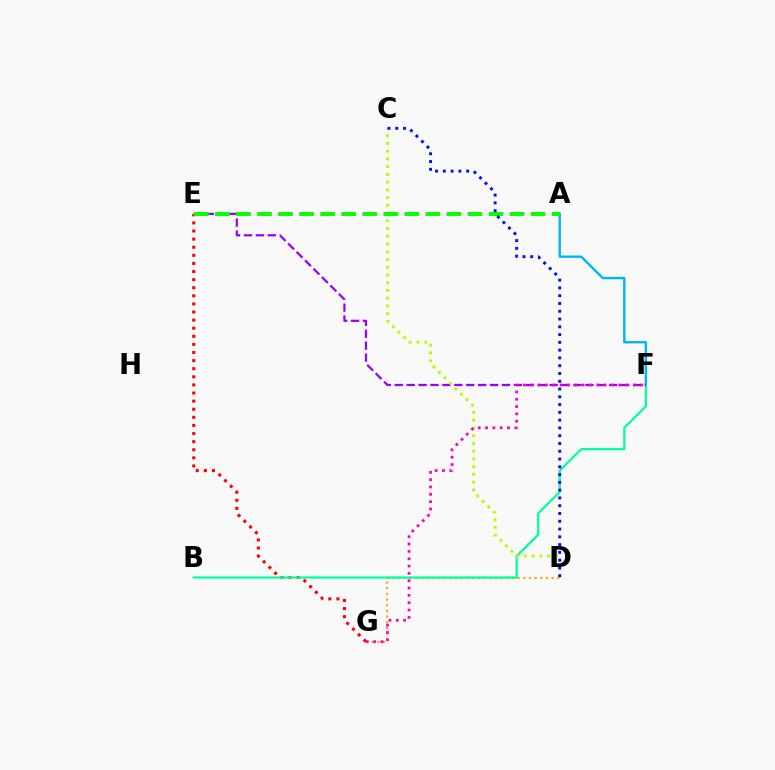{('E', 'G'): [{'color': '#ff0000', 'line_style': 'dotted', 'thickness': 2.2}], ('A', 'F'): [{'color': '#00b5ff', 'line_style': 'solid', 'thickness': 1.73}], ('D', 'G'): [{'color': '#ffa500', 'line_style': 'dotted', 'thickness': 1.54}], ('B', 'F'): [{'color': '#00ff9d', 'line_style': 'solid', 'thickness': 1.6}], ('E', 'F'): [{'color': '#9b00ff', 'line_style': 'dashed', 'thickness': 1.62}], ('C', 'D'): [{'color': '#b3ff00', 'line_style': 'dotted', 'thickness': 2.1}, {'color': '#0010ff', 'line_style': 'dotted', 'thickness': 2.11}], ('A', 'E'): [{'color': '#08ff00', 'line_style': 'dashed', 'thickness': 2.86}], ('F', 'G'): [{'color': '#ff00bd', 'line_style': 'dotted', 'thickness': 1.99}]}